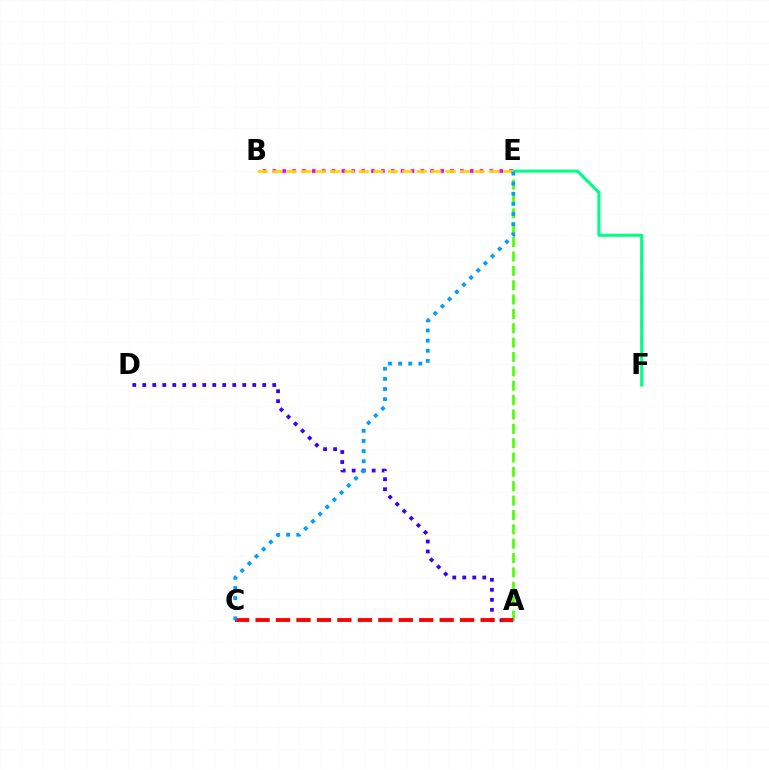{('B', 'E'): [{'color': '#ff00ed', 'line_style': 'dotted', 'thickness': 2.68}, {'color': '#ffd500', 'line_style': 'dashed', 'thickness': 1.96}], ('A', 'E'): [{'color': '#4fff00', 'line_style': 'dashed', 'thickness': 1.95}], ('E', 'F'): [{'color': '#00ff86', 'line_style': 'solid', 'thickness': 2.22}], ('A', 'D'): [{'color': '#3700ff', 'line_style': 'dotted', 'thickness': 2.72}], ('A', 'C'): [{'color': '#ff0000', 'line_style': 'dashed', 'thickness': 2.78}], ('C', 'E'): [{'color': '#009eff', 'line_style': 'dotted', 'thickness': 2.75}]}